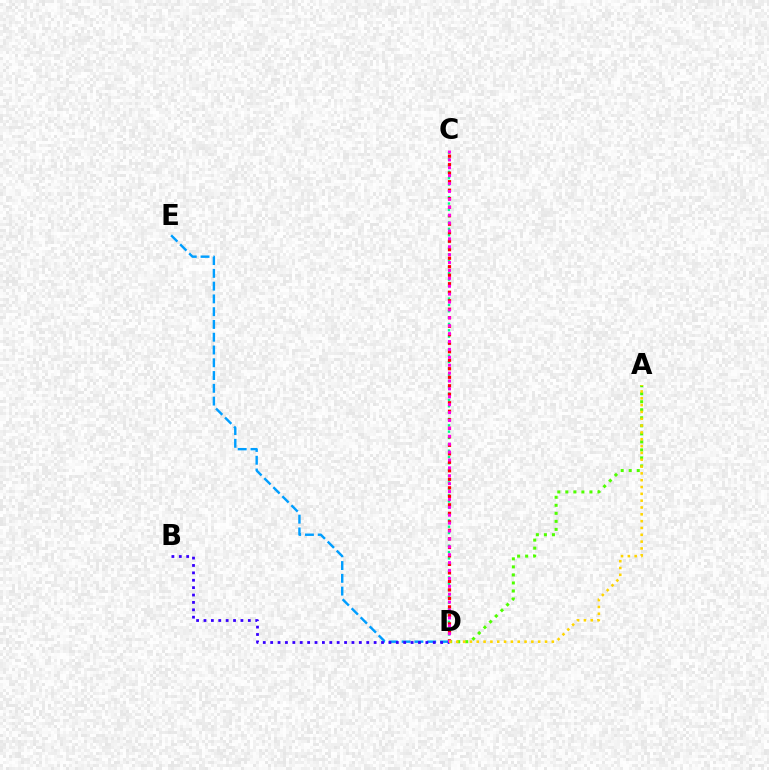{('A', 'D'): [{'color': '#4fff00', 'line_style': 'dotted', 'thickness': 2.18}, {'color': '#ffd500', 'line_style': 'dotted', 'thickness': 1.85}], ('C', 'D'): [{'color': '#00ff86', 'line_style': 'dotted', 'thickness': 1.72}, {'color': '#ff0000', 'line_style': 'dotted', 'thickness': 2.31}, {'color': '#ff00ed', 'line_style': 'dotted', 'thickness': 2.15}], ('D', 'E'): [{'color': '#009eff', 'line_style': 'dashed', 'thickness': 1.74}], ('B', 'D'): [{'color': '#3700ff', 'line_style': 'dotted', 'thickness': 2.01}]}